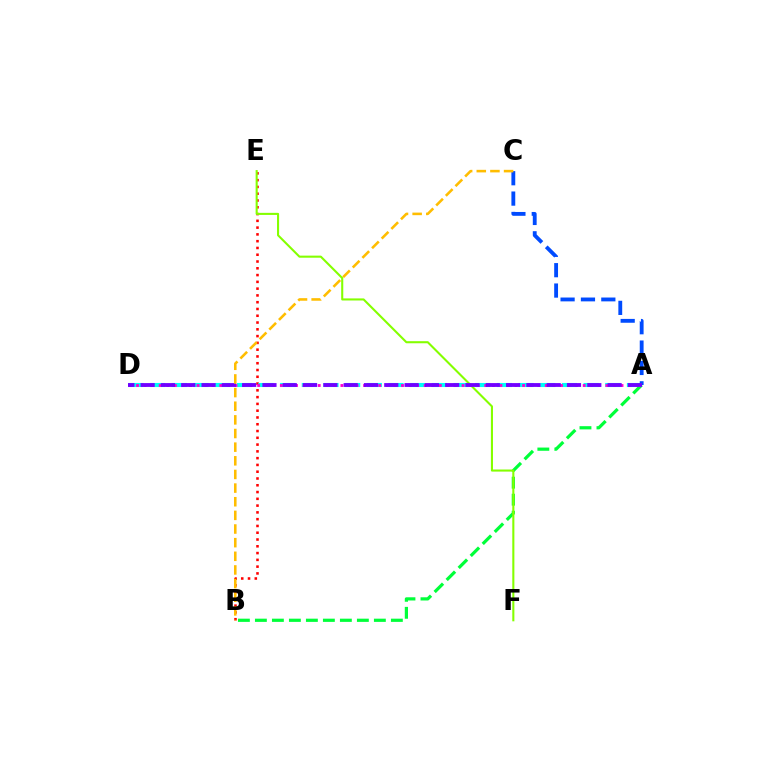{('B', 'E'): [{'color': '#ff0000', 'line_style': 'dotted', 'thickness': 1.84}], ('A', 'D'): [{'color': '#00fff6', 'line_style': 'dashed', 'thickness': 2.94}, {'color': '#ff00cf', 'line_style': 'dotted', 'thickness': 2.06}, {'color': '#7200ff', 'line_style': 'dashed', 'thickness': 2.76}], ('A', 'B'): [{'color': '#00ff39', 'line_style': 'dashed', 'thickness': 2.31}], ('E', 'F'): [{'color': '#84ff00', 'line_style': 'solid', 'thickness': 1.5}], ('A', 'C'): [{'color': '#004bff', 'line_style': 'dashed', 'thickness': 2.77}], ('B', 'C'): [{'color': '#ffbd00', 'line_style': 'dashed', 'thickness': 1.85}]}